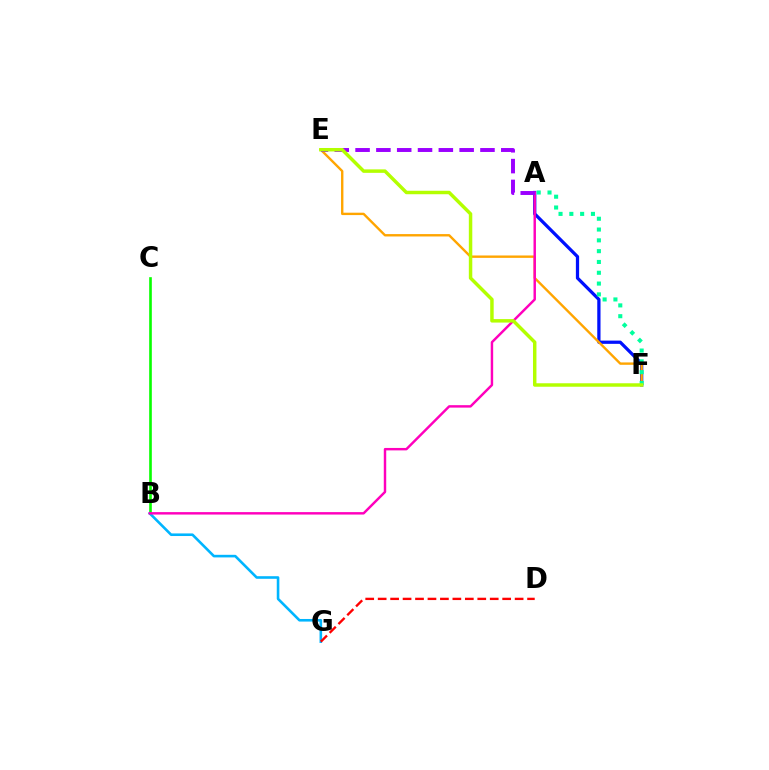{('B', 'C'): [{'color': '#08ff00', 'line_style': 'solid', 'thickness': 1.9}], ('B', 'G'): [{'color': '#00b5ff', 'line_style': 'solid', 'thickness': 1.87}], ('A', 'F'): [{'color': '#0010ff', 'line_style': 'solid', 'thickness': 2.34}, {'color': '#00ff9d', 'line_style': 'dotted', 'thickness': 2.94}], ('E', 'F'): [{'color': '#ffa500', 'line_style': 'solid', 'thickness': 1.72}, {'color': '#b3ff00', 'line_style': 'solid', 'thickness': 2.5}], ('A', 'B'): [{'color': '#ff00bd', 'line_style': 'solid', 'thickness': 1.76}], ('D', 'G'): [{'color': '#ff0000', 'line_style': 'dashed', 'thickness': 1.69}], ('A', 'E'): [{'color': '#9b00ff', 'line_style': 'dashed', 'thickness': 2.83}]}